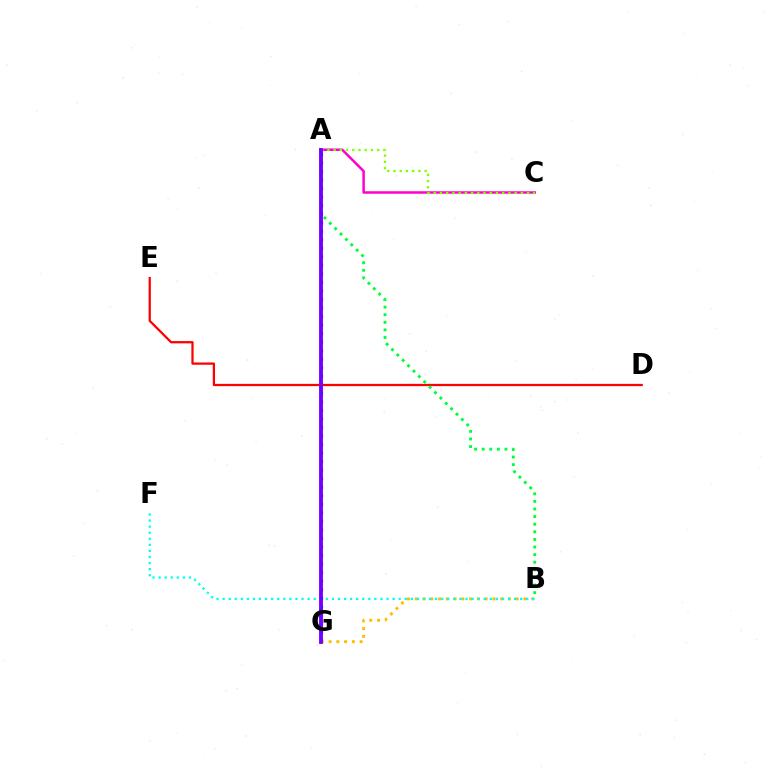{('A', 'G'): [{'color': '#004bff', 'line_style': 'dotted', 'thickness': 2.32}, {'color': '#7200ff', 'line_style': 'solid', 'thickness': 2.78}], ('D', 'E'): [{'color': '#ff0000', 'line_style': 'solid', 'thickness': 1.63}], ('B', 'G'): [{'color': '#ffbd00', 'line_style': 'dotted', 'thickness': 2.11}], ('B', 'F'): [{'color': '#00fff6', 'line_style': 'dotted', 'thickness': 1.65}], ('A', 'C'): [{'color': '#ff00cf', 'line_style': 'solid', 'thickness': 1.8}, {'color': '#84ff00', 'line_style': 'dotted', 'thickness': 1.69}], ('A', 'B'): [{'color': '#00ff39', 'line_style': 'dotted', 'thickness': 2.07}]}